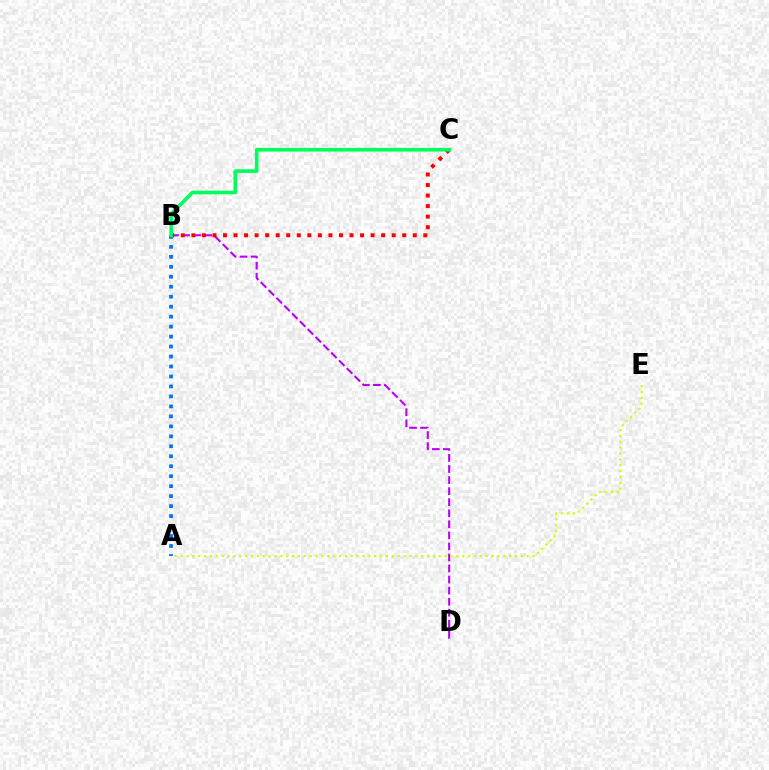{('B', 'D'): [{'color': '#b900ff', 'line_style': 'dashed', 'thickness': 1.5}], ('B', 'C'): [{'color': '#ff0000', 'line_style': 'dotted', 'thickness': 2.86}, {'color': '#00ff5c', 'line_style': 'solid', 'thickness': 2.61}], ('A', 'E'): [{'color': '#d1ff00', 'line_style': 'dotted', 'thickness': 1.59}], ('A', 'B'): [{'color': '#0074ff', 'line_style': 'dotted', 'thickness': 2.71}]}